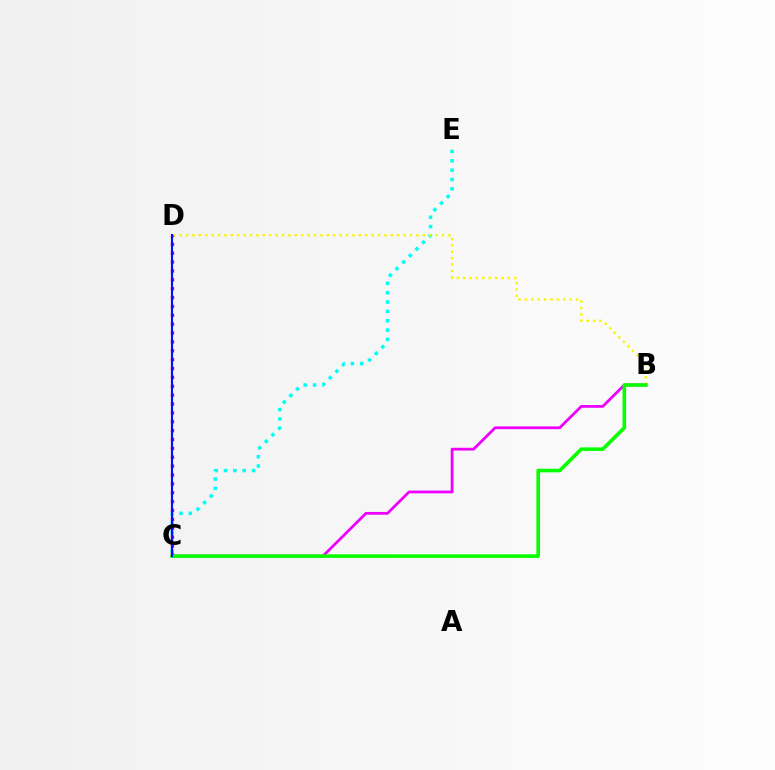{('C', 'E'): [{'color': '#00fff6', 'line_style': 'dotted', 'thickness': 2.54}], ('B', 'D'): [{'color': '#fcf500', 'line_style': 'dotted', 'thickness': 1.74}], ('B', 'C'): [{'color': '#ee00ff', 'line_style': 'solid', 'thickness': 2.0}, {'color': '#08ff00', 'line_style': 'solid', 'thickness': 2.59}], ('C', 'D'): [{'color': '#ff0000', 'line_style': 'dotted', 'thickness': 2.41}, {'color': '#0010ff', 'line_style': 'solid', 'thickness': 1.54}]}